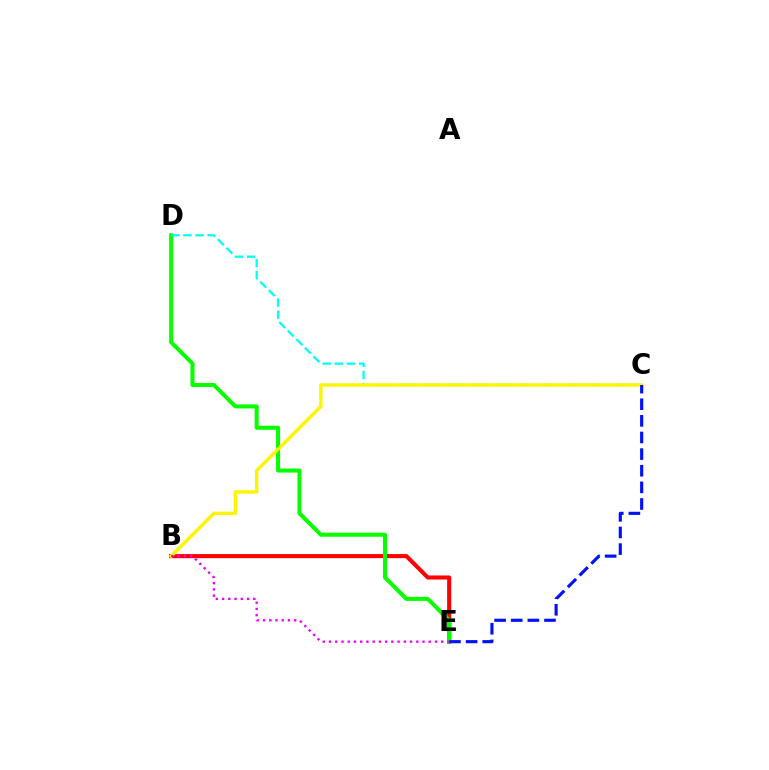{('B', 'E'): [{'color': '#ff0000', 'line_style': 'solid', 'thickness': 2.94}, {'color': '#ee00ff', 'line_style': 'dotted', 'thickness': 1.69}], ('D', 'E'): [{'color': '#08ff00', 'line_style': 'solid', 'thickness': 2.91}], ('C', 'D'): [{'color': '#00fff6', 'line_style': 'dashed', 'thickness': 1.64}], ('B', 'C'): [{'color': '#fcf500', 'line_style': 'solid', 'thickness': 2.45}], ('C', 'E'): [{'color': '#0010ff', 'line_style': 'dashed', 'thickness': 2.26}]}